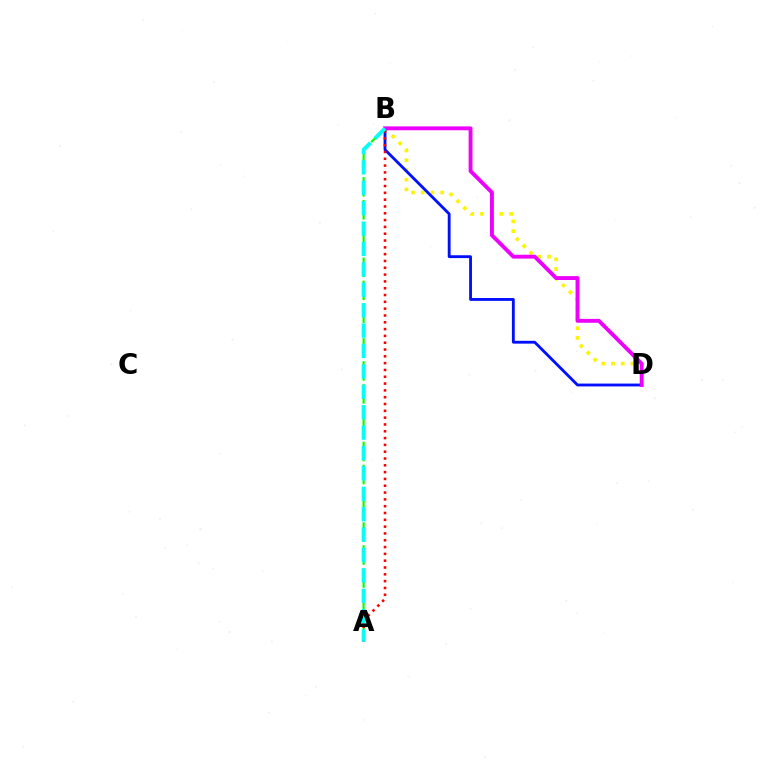{('B', 'D'): [{'color': '#fcf500', 'line_style': 'dotted', 'thickness': 2.64}, {'color': '#0010ff', 'line_style': 'solid', 'thickness': 2.04}, {'color': '#ee00ff', 'line_style': 'solid', 'thickness': 2.78}], ('A', 'B'): [{'color': '#08ff00', 'line_style': 'dashed', 'thickness': 1.56}, {'color': '#ff0000', 'line_style': 'dotted', 'thickness': 1.85}, {'color': '#00fff6', 'line_style': 'dashed', 'thickness': 2.77}]}